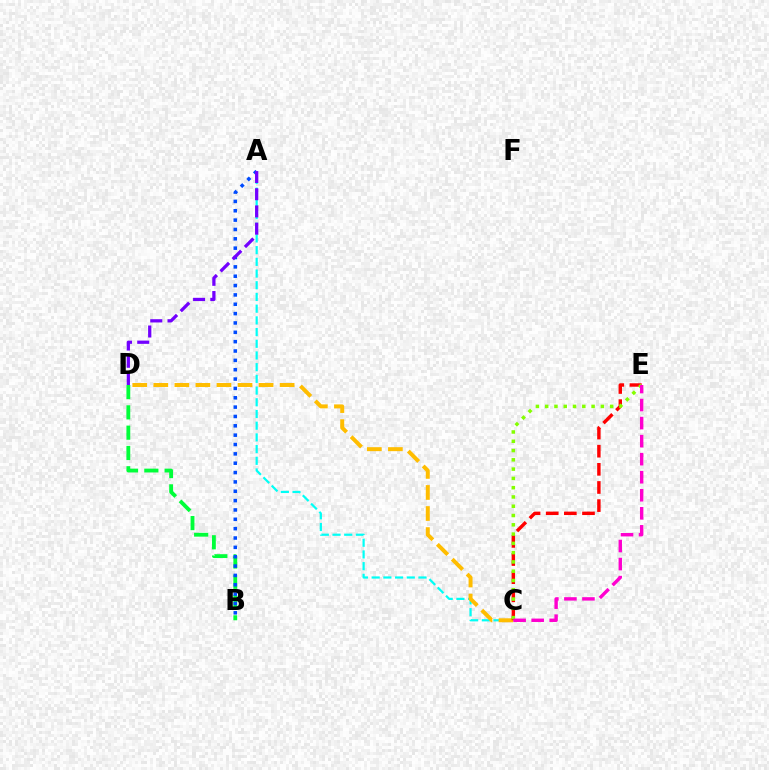{('B', 'D'): [{'color': '#00ff39', 'line_style': 'dashed', 'thickness': 2.76}], ('A', 'B'): [{'color': '#004bff', 'line_style': 'dotted', 'thickness': 2.54}], ('A', 'C'): [{'color': '#00fff6', 'line_style': 'dashed', 'thickness': 1.59}], ('C', 'D'): [{'color': '#ffbd00', 'line_style': 'dashed', 'thickness': 2.86}], ('C', 'E'): [{'color': '#ff0000', 'line_style': 'dashed', 'thickness': 2.46}, {'color': '#84ff00', 'line_style': 'dotted', 'thickness': 2.52}, {'color': '#ff00cf', 'line_style': 'dashed', 'thickness': 2.45}], ('A', 'D'): [{'color': '#7200ff', 'line_style': 'dashed', 'thickness': 2.34}]}